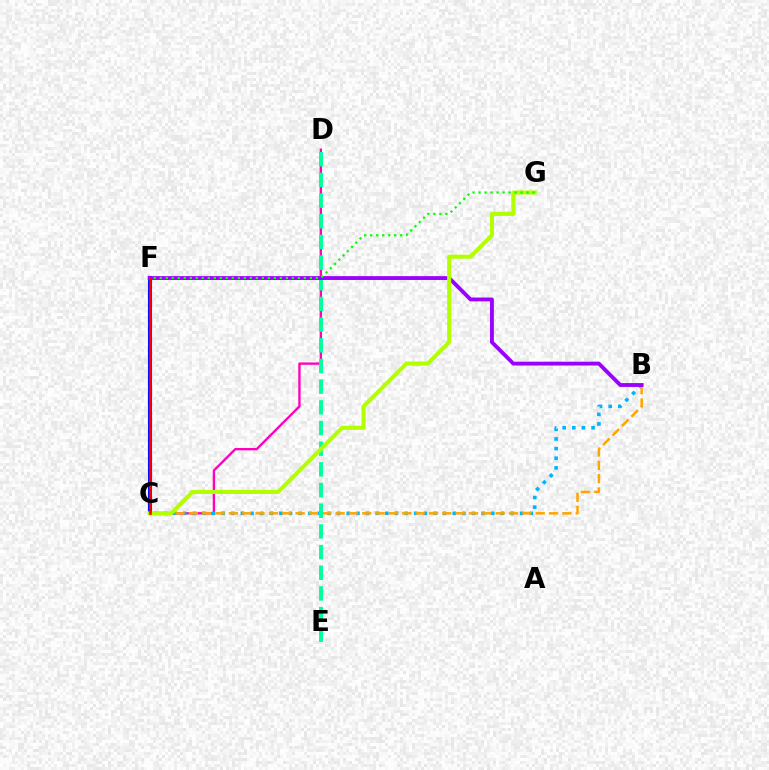{('C', 'D'): [{'color': '#ff00bd', 'line_style': 'solid', 'thickness': 1.69}], ('C', 'F'): [{'color': '#0010ff', 'line_style': 'solid', 'thickness': 2.96}, {'color': '#ff0000', 'line_style': 'solid', 'thickness': 1.86}], ('B', 'C'): [{'color': '#00b5ff', 'line_style': 'dotted', 'thickness': 2.62}, {'color': '#ffa500', 'line_style': 'dashed', 'thickness': 1.81}], ('D', 'E'): [{'color': '#00ff9d', 'line_style': 'dashed', 'thickness': 2.81}], ('B', 'F'): [{'color': '#9b00ff', 'line_style': 'solid', 'thickness': 2.77}], ('C', 'G'): [{'color': '#b3ff00', 'line_style': 'solid', 'thickness': 2.93}], ('F', 'G'): [{'color': '#08ff00', 'line_style': 'dotted', 'thickness': 1.63}]}